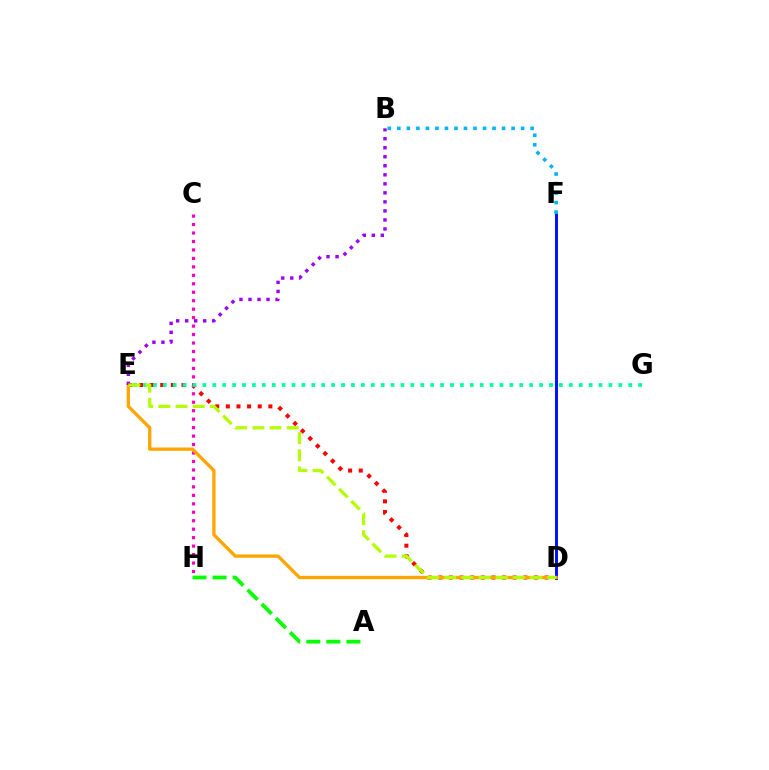{('D', 'E'): [{'color': '#ff0000', 'line_style': 'dotted', 'thickness': 2.89}, {'color': '#ffa500', 'line_style': 'solid', 'thickness': 2.38}, {'color': '#b3ff00', 'line_style': 'dashed', 'thickness': 2.33}], ('C', 'H'): [{'color': '#ff00bd', 'line_style': 'dotted', 'thickness': 2.3}], ('D', 'F'): [{'color': '#0010ff', 'line_style': 'solid', 'thickness': 2.12}], ('E', 'G'): [{'color': '#00ff9d', 'line_style': 'dotted', 'thickness': 2.69}], ('B', 'F'): [{'color': '#00b5ff', 'line_style': 'dotted', 'thickness': 2.59}], ('B', 'E'): [{'color': '#9b00ff', 'line_style': 'dotted', 'thickness': 2.45}], ('A', 'H'): [{'color': '#08ff00', 'line_style': 'dashed', 'thickness': 2.72}]}